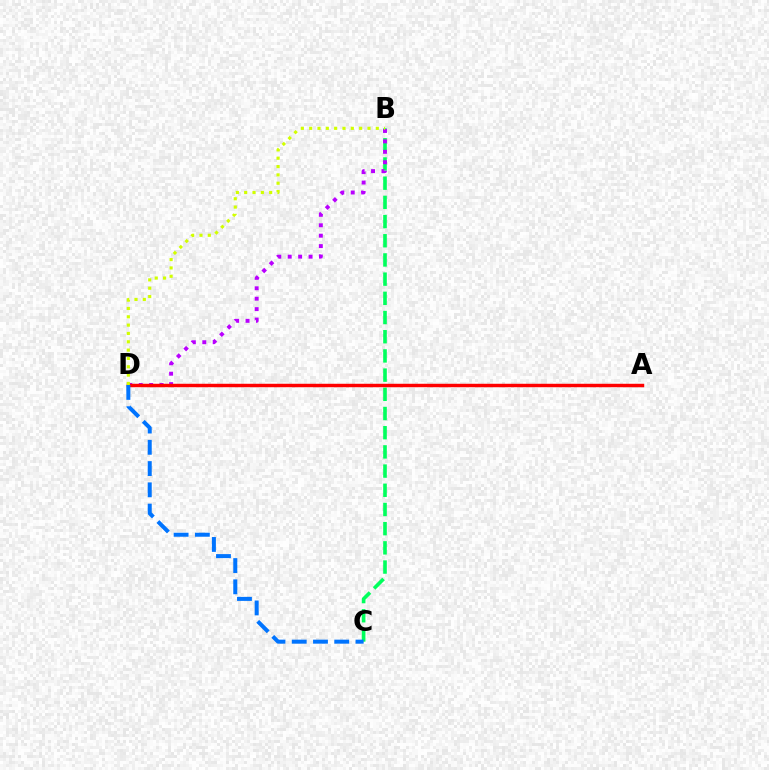{('B', 'C'): [{'color': '#00ff5c', 'line_style': 'dashed', 'thickness': 2.61}], ('B', 'D'): [{'color': '#b900ff', 'line_style': 'dotted', 'thickness': 2.83}, {'color': '#d1ff00', 'line_style': 'dotted', 'thickness': 2.26}], ('A', 'D'): [{'color': '#ff0000', 'line_style': 'solid', 'thickness': 2.48}], ('C', 'D'): [{'color': '#0074ff', 'line_style': 'dashed', 'thickness': 2.89}]}